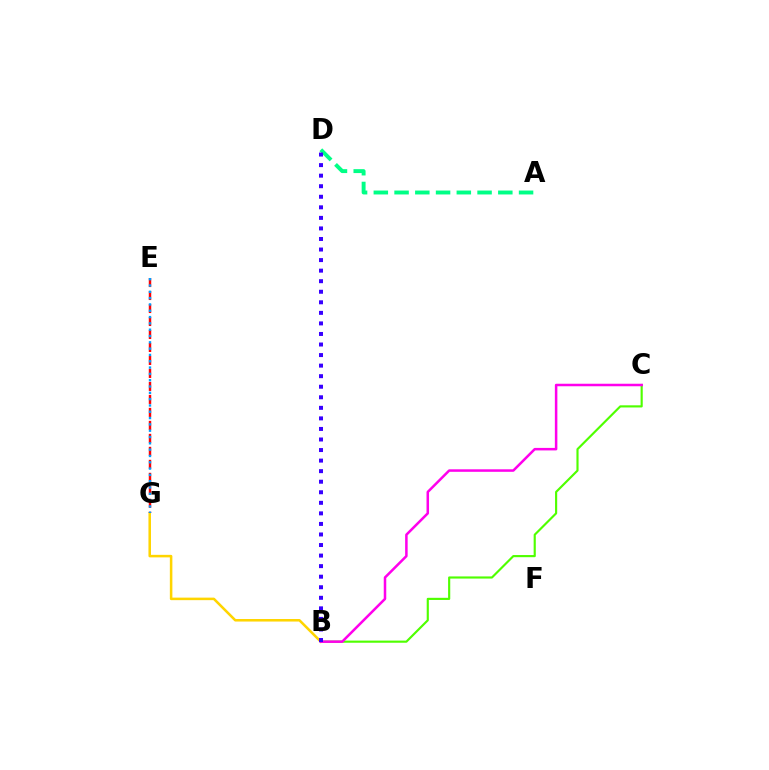{('B', 'G'): [{'color': '#ffd500', 'line_style': 'solid', 'thickness': 1.83}], ('E', 'G'): [{'color': '#ff0000', 'line_style': 'dashed', 'thickness': 1.76}, {'color': '#009eff', 'line_style': 'dotted', 'thickness': 1.72}], ('B', 'C'): [{'color': '#4fff00', 'line_style': 'solid', 'thickness': 1.55}, {'color': '#ff00ed', 'line_style': 'solid', 'thickness': 1.81}], ('A', 'D'): [{'color': '#00ff86', 'line_style': 'dashed', 'thickness': 2.82}], ('B', 'D'): [{'color': '#3700ff', 'line_style': 'dotted', 'thickness': 2.87}]}